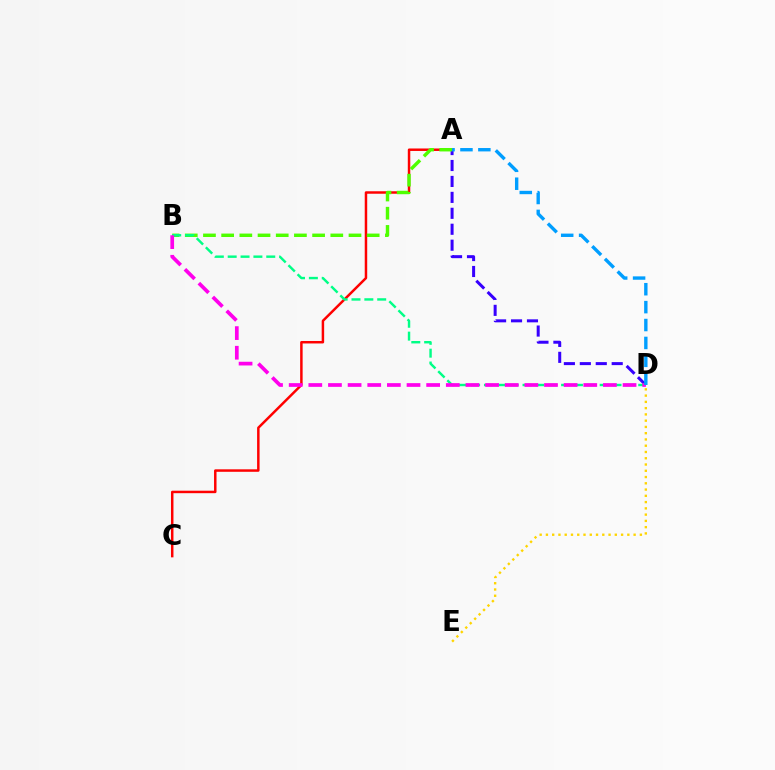{('A', 'C'): [{'color': '#ff0000', 'line_style': 'solid', 'thickness': 1.79}], ('D', 'E'): [{'color': '#ffd500', 'line_style': 'dotted', 'thickness': 1.7}], ('A', 'D'): [{'color': '#3700ff', 'line_style': 'dashed', 'thickness': 2.17}, {'color': '#009eff', 'line_style': 'dashed', 'thickness': 2.43}], ('A', 'B'): [{'color': '#4fff00', 'line_style': 'dashed', 'thickness': 2.47}], ('B', 'D'): [{'color': '#00ff86', 'line_style': 'dashed', 'thickness': 1.75}, {'color': '#ff00ed', 'line_style': 'dashed', 'thickness': 2.67}]}